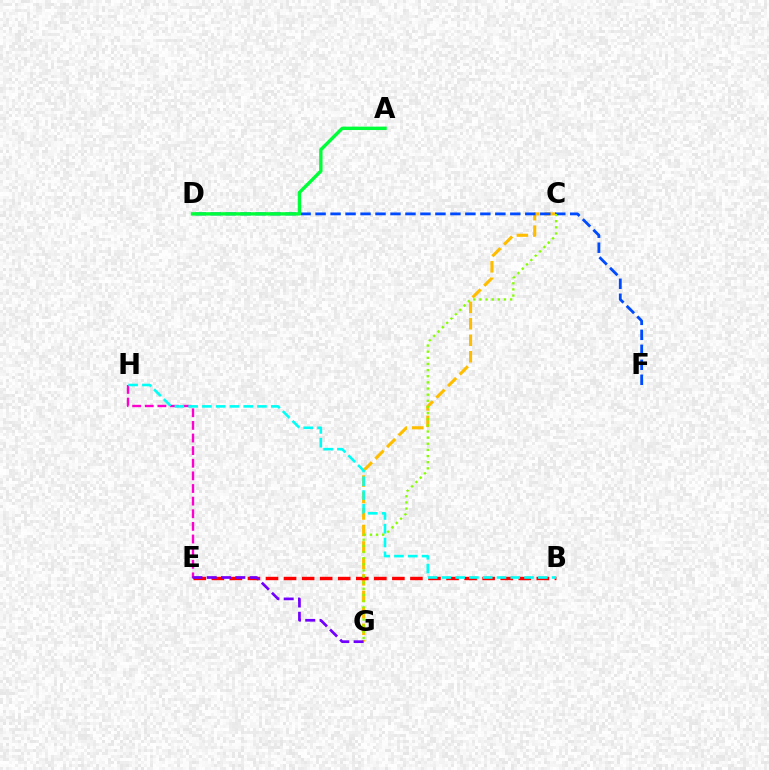{('C', 'G'): [{'color': '#ffbd00', 'line_style': 'dashed', 'thickness': 2.24}, {'color': '#84ff00', 'line_style': 'dotted', 'thickness': 1.67}], ('E', 'H'): [{'color': '#ff00cf', 'line_style': 'dashed', 'thickness': 1.71}], ('B', 'E'): [{'color': '#ff0000', 'line_style': 'dashed', 'thickness': 2.45}], ('B', 'H'): [{'color': '#00fff6', 'line_style': 'dashed', 'thickness': 1.87}], ('D', 'F'): [{'color': '#004bff', 'line_style': 'dashed', 'thickness': 2.03}], ('E', 'G'): [{'color': '#7200ff', 'line_style': 'dashed', 'thickness': 1.94}], ('A', 'D'): [{'color': '#00ff39', 'line_style': 'solid', 'thickness': 2.44}]}